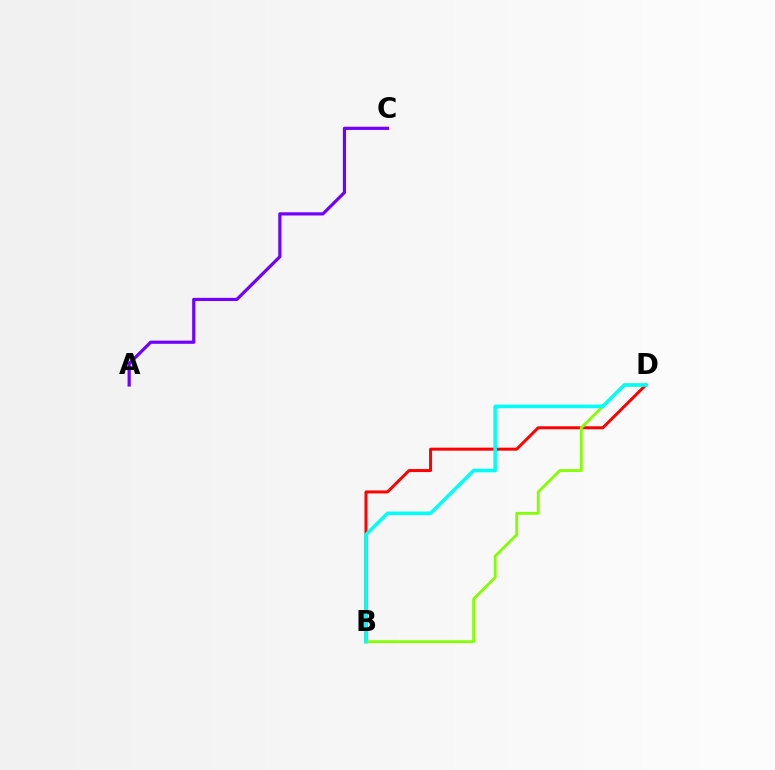{('B', 'D'): [{'color': '#ff0000', 'line_style': 'solid', 'thickness': 2.16}, {'color': '#84ff00', 'line_style': 'solid', 'thickness': 2.02}, {'color': '#00fff6', 'line_style': 'solid', 'thickness': 2.57}], ('A', 'C'): [{'color': '#7200ff', 'line_style': 'solid', 'thickness': 2.3}]}